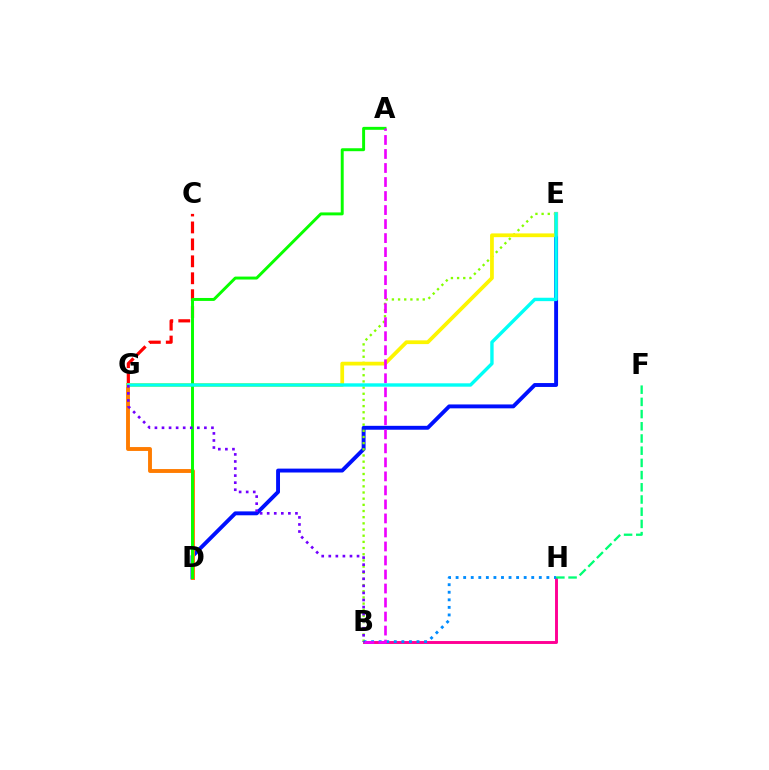{('B', 'H'): [{'color': '#ff0094', 'line_style': 'solid', 'thickness': 2.11}, {'color': '#008cff', 'line_style': 'dotted', 'thickness': 2.05}], ('D', 'E'): [{'color': '#0010ff', 'line_style': 'solid', 'thickness': 2.8}], ('C', 'G'): [{'color': '#ff0000', 'line_style': 'dashed', 'thickness': 2.3}], ('B', 'E'): [{'color': '#84ff00', 'line_style': 'dotted', 'thickness': 1.68}], ('D', 'G'): [{'color': '#ff7c00', 'line_style': 'solid', 'thickness': 2.8}], ('E', 'G'): [{'color': '#fcf500', 'line_style': 'solid', 'thickness': 2.7}, {'color': '#00fff6', 'line_style': 'solid', 'thickness': 2.44}], ('A', 'D'): [{'color': '#08ff00', 'line_style': 'solid', 'thickness': 2.12}], ('A', 'B'): [{'color': '#ee00ff', 'line_style': 'dashed', 'thickness': 1.9}], ('B', 'G'): [{'color': '#7200ff', 'line_style': 'dotted', 'thickness': 1.92}], ('F', 'H'): [{'color': '#00ff74', 'line_style': 'dashed', 'thickness': 1.66}]}